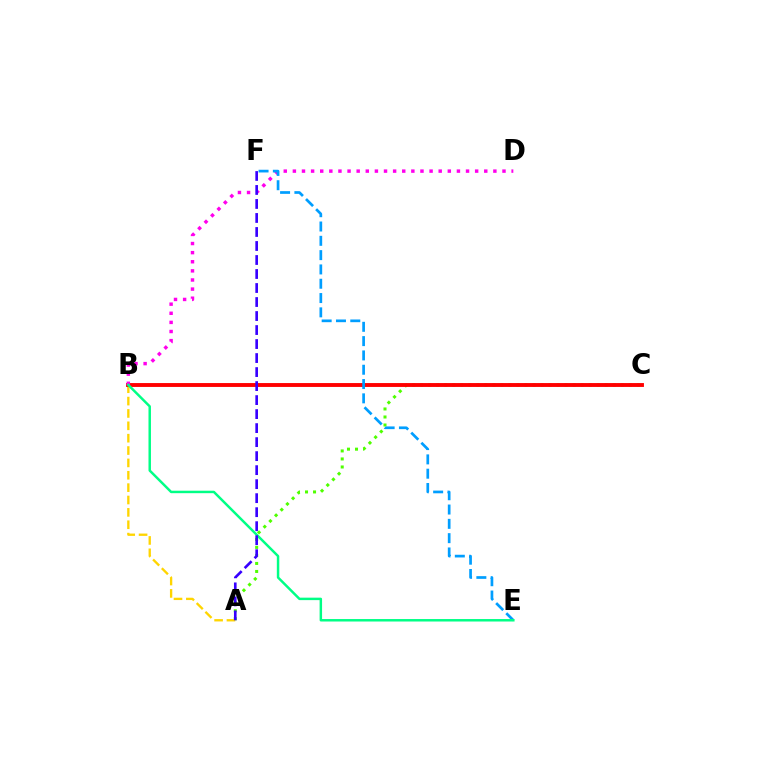{('A', 'C'): [{'color': '#4fff00', 'line_style': 'dotted', 'thickness': 2.18}], ('A', 'B'): [{'color': '#ffd500', 'line_style': 'dashed', 'thickness': 1.68}], ('B', 'C'): [{'color': '#ff0000', 'line_style': 'solid', 'thickness': 2.79}], ('B', 'D'): [{'color': '#ff00ed', 'line_style': 'dotted', 'thickness': 2.48}], ('E', 'F'): [{'color': '#009eff', 'line_style': 'dashed', 'thickness': 1.94}], ('B', 'E'): [{'color': '#00ff86', 'line_style': 'solid', 'thickness': 1.78}], ('A', 'F'): [{'color': '#3700ff', 'line_style': 'dashed', 'thickness': 1.9}]}